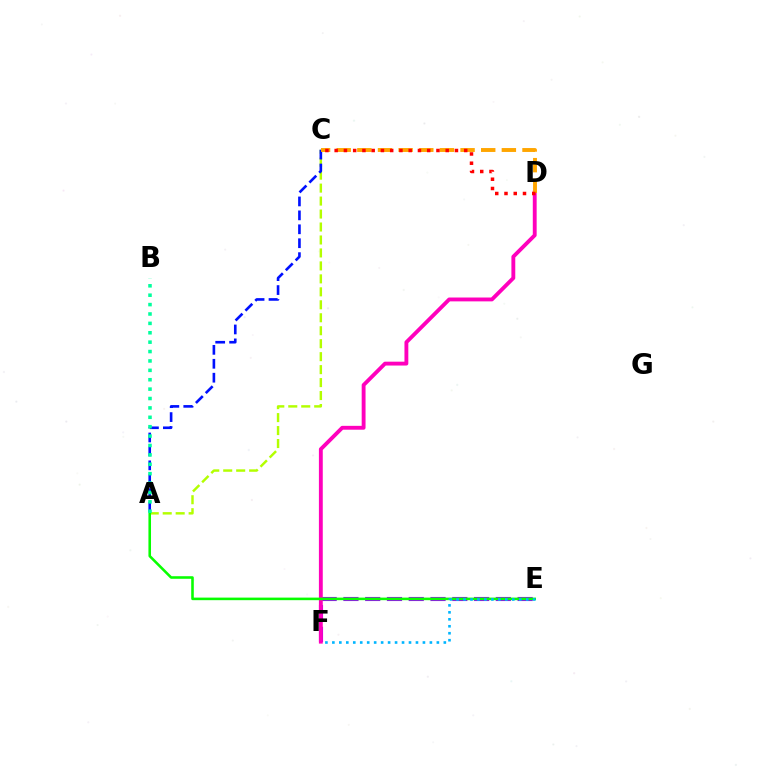{('E', 'F'): [{'color': '#9b00ff', 'line_style': 'dashed', 'thickness': 2.96}, {'color': '#00b5ff', 'line_style': 'dotted', 'thickness': 1.89}], ('A', 'C'): [{'color': '#b3ff00', 'line_style': 'dashed', 'thickness': 1.76}, {'color': '#0010ff', 'line_style': 'dashed', 'thickness': 1.89}], ('D', 'F'): [{'color': '#ff00bd', 'line_style': 'solid', 'thickness': 2.78}], ('C', 'D'): [{'color': '#ffa500', 'line_style': 'dashed', 'thickness': 2.8}, {'color': '#ff0000', 'line_style': 'dotted', 'thickness': 2.51}], ('A', 'E'): [{'color': '#08ff00', 'line_style': 'solid', 'thickness': 1.85}], ('A', 'B'): [{'color': '#00ff9d', 'line_style': 'dotted', 'thickness': 2.55}]}